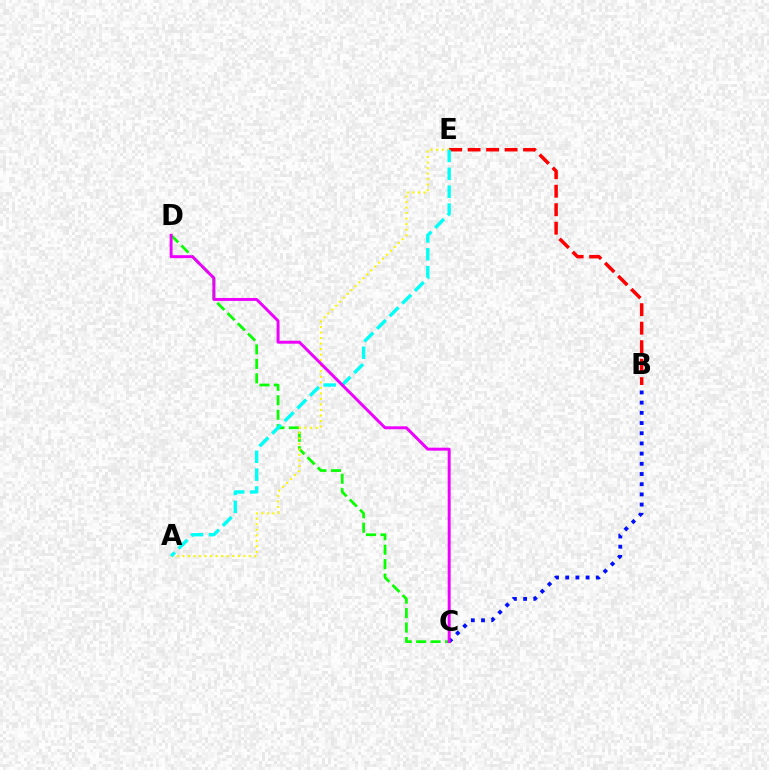{('C', 'D'): [{'color': '#08ff00', 'line_style': 'dashed', 'thickness': 1.96}, {'color': '#ee00ff', 'line_style': 'solid', 'thickness': 2.12}], ('B', 'E'): [{'color': '#ff0000', 'line_style': 'dashed', 'thickness': 2.51}], ('A', 'E'): [{'color': '#fcf500', 'line_style': 'dotted', 'thickness': 1.5}, {'color': '#00fff6', 'line_style': 'dashed', 'thickness': 2.43}], ('B', 'C'): [{'color': '#0010ff', 'line_style': 'dotted', 'thickness': 2.77}]}